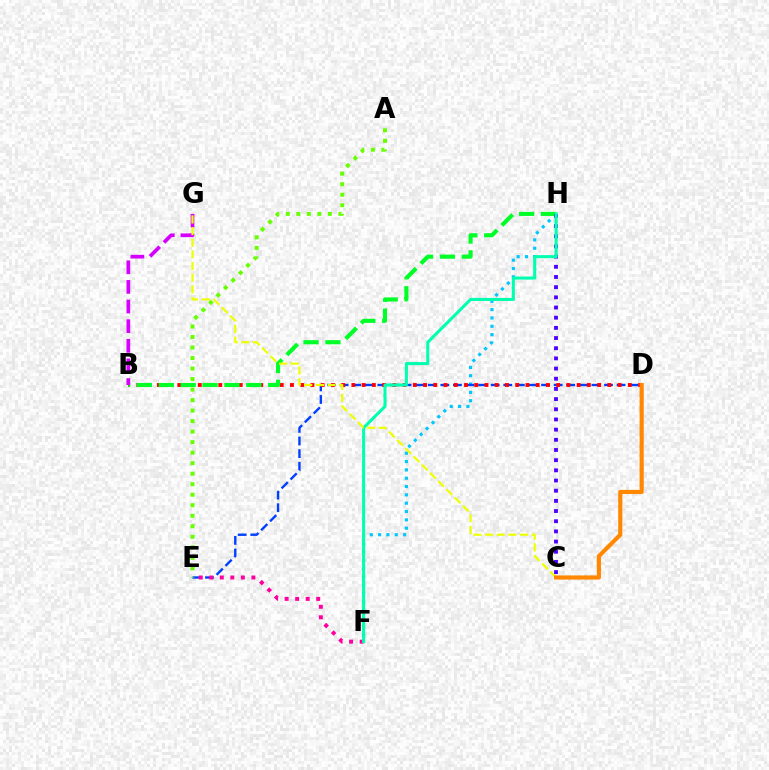{('F', 'H'): [{'color': '#00c7ff', 'line_style': 'dotted', 'thickness': 2.26}, {'color': '#00ffaf', 'line_style': 'solid', 'thickness': 2.2}], ('D', 'E'): [{'color': '#003fff', 'line_style': 'dashed', 'thickness': 1.71}], ('B', 'D'): [{'color': '#ff0000', 'line_style': 'dotted', 'thickness': 2.78}], ('B', 'H'): [{'color': '#00ff27', 'line_style': 'dashed', 'thickness': 2.97}], ('A', 'E'): [{'color': '#66ff00', 'line_style': 'dotted', 'thickness': 2.86}], ('C', 'H'): [{'color': '#4f00ff', 'line_style': 'dotted', 'thickness': 2.77}], ('E', 'F'): [{'color': '#ff00a0', 'line_style': 'dotted', 'thickness': 2.86}], ('B', 'G'): [{'color': '#d600ff', 'line_style': 'dashed', 'thickness': 2.67}], ('C', 'G'): [{'color': '#eeff00', 'line_style': 'dashed', 'thickness': 1.58}], ('C', 'D'): [{'color': '#ff8800', 'line_style': 'solid', 'thickness': 2.99}]}